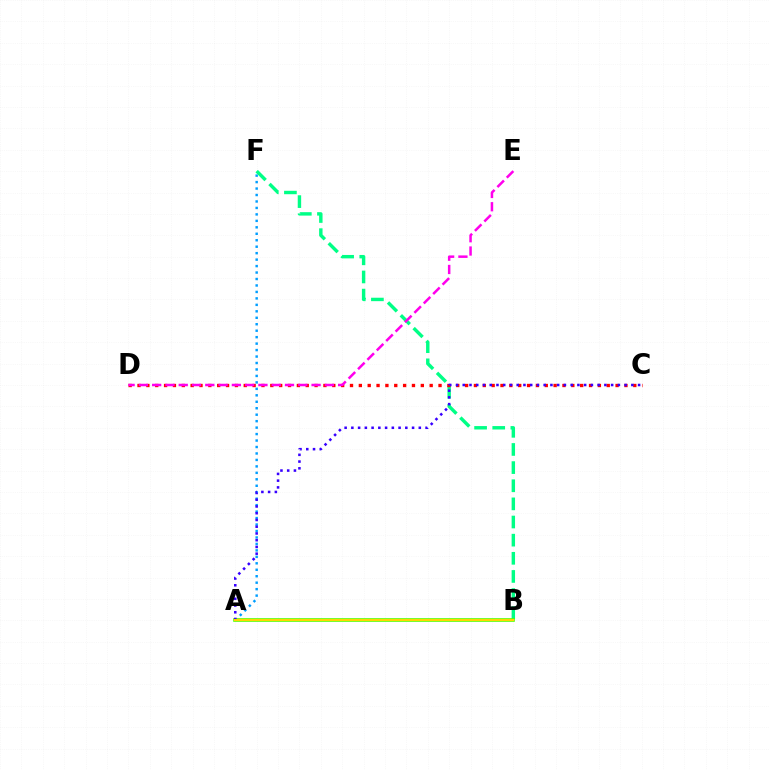{('A', 'F'): [{'color': '#009eff', 'line_style': 'dotted', 'thickness': 1.76}], ('B', 'F'): [{'color': '#00ff86', 'line_style': 'dashed', 'thickness': 2.46}], ('C', 'D'): [{'color': '#ff0000', 'line_style': 'dotted', 'thickness': 2.41}], ('A', 'B'): [{'color': '#4fff00', 'line_style': 'solid', 'thickness': 2.59}, {'color': '#ffd500', 'line_style': 'solid', 'thickness': 1.51}], ('A', 'C'): [{'color': '#3700ff', 'line_style': 'dotted', 'thickness': 1.83}], ('D', 'E'): [{'color': '#ff00ed', 'line_style': 'dashed', 'thickness': 1.8}]}